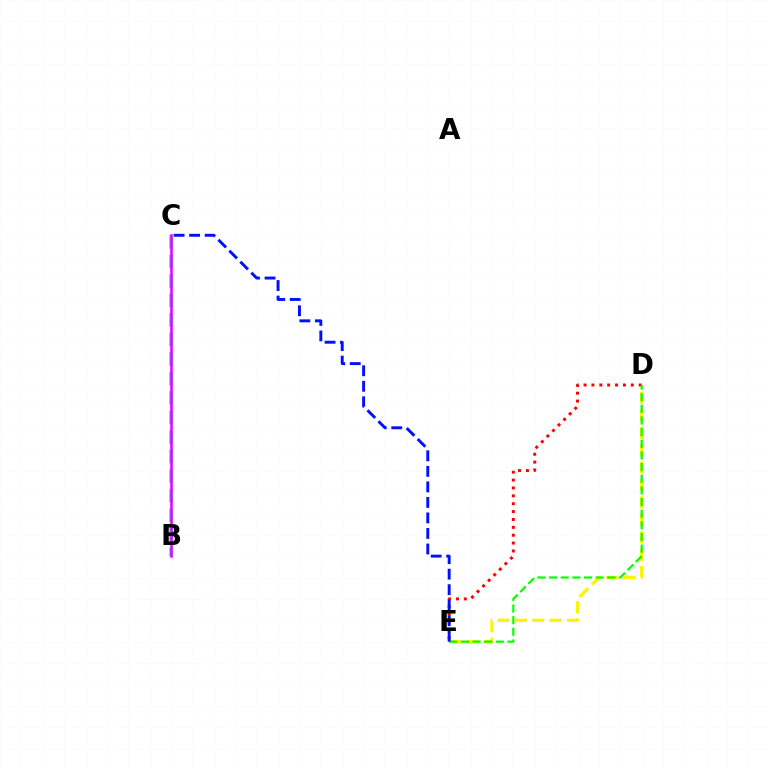{('D', 'E'): [{'color': '#fcf500', 'line_style': 'dashed', 'thickness': 2.36}, {'color': '#ff0000', 'line_style': 'dotted', 'thickness': 2.14}, {'color': '#08ff00', 'line_style': 'dashed', 'thickness': 1.58}], ('B', 'C'): [{'color': '#00fff6', 'line_style': 'dashed', 'thickness': 2.65}, {'color': '#ee00ff', 'line_style': 'solid', 'thickness': 1.85}], ('C', 'E'): [{'color': '#0010ff', 'line_style': 'dashed', 'thickness': 2.11}]}